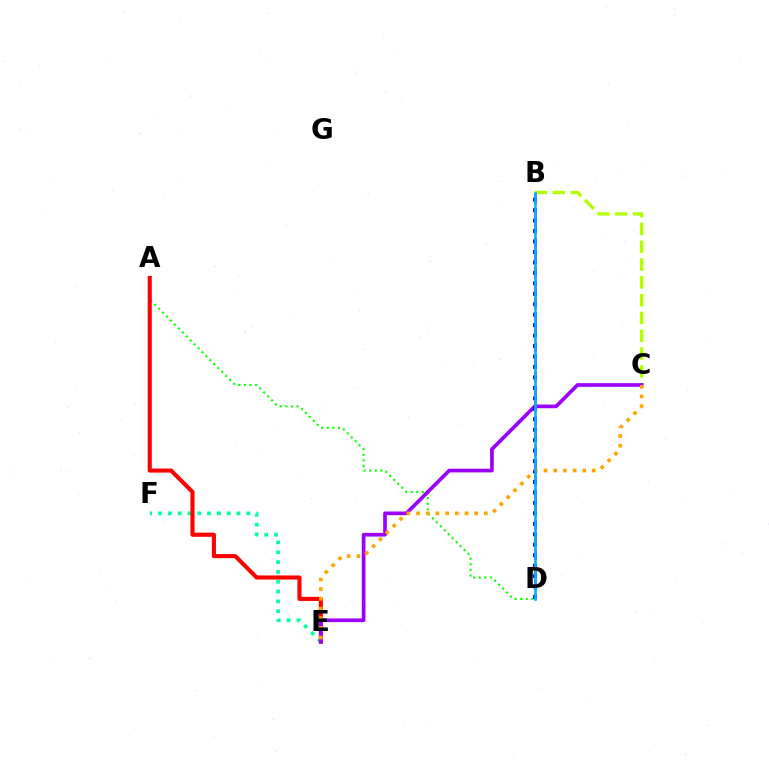{('E', 'F'): [{'color': '#00ff9d', 'line_style': 'dotted', 'thickness': 2.67}], ('B', 'D'): [{'color': '#ff00bd', 'line_style': 'dashed', 'thickness': 2.02}, {'color': '#0010ff', 'line_style': 'dotted', 'thickness': 2.84}, {'color': '#00b5ff', 'line_style': 'solid', 'thickness': 1.87}], ('A', 'D'): [{'color': '#08ff00', 'line_style': 'dotted', 'thickness': 1.52}], ('A', 'E'): [{'color': '#ff0000', 'line_style': 'solid', 'thickness': 2.95}], ('B', 'C'): [{'color': '#b3ff00', 'line_style': 'dashed', 'thickness': 2.42}], ('C', 'E'): [{'color': '#9b00ff', 'line_style': 'solid', 'thickness': 2.65}, {'color': '#ffa500', 'line_style': 'dotted', 'thickness': 2.63}]}